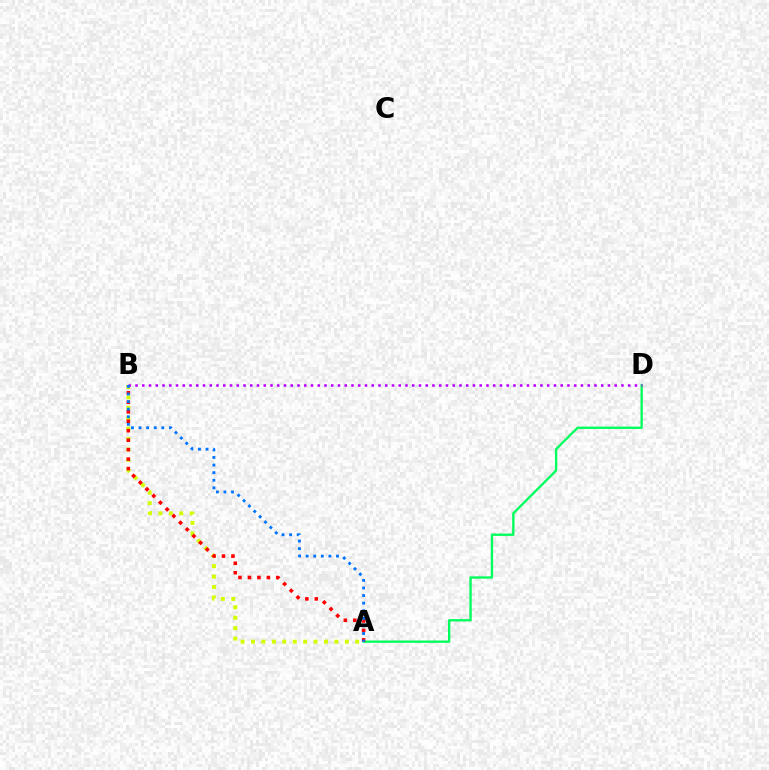{('A', 'D'): [{'color': '#00ff5c', 'line_style': 'solid', 'thickness': 1.68}], ('A', 'B'): [{'color': '#d1ff00', 'line_style': 'dotted', 'thickness': 2.83}, {'color': '#ff0000', 'line_style': 'dotted', 'thickness': 2.57}, {'color': '#0074ff', 'line_style': 'dotted', 'thickness': 2.06}], ('B', 'D'): [{'color': '#b900ff', 'line_style': 'dotted', 'thickness': 1.83}]}